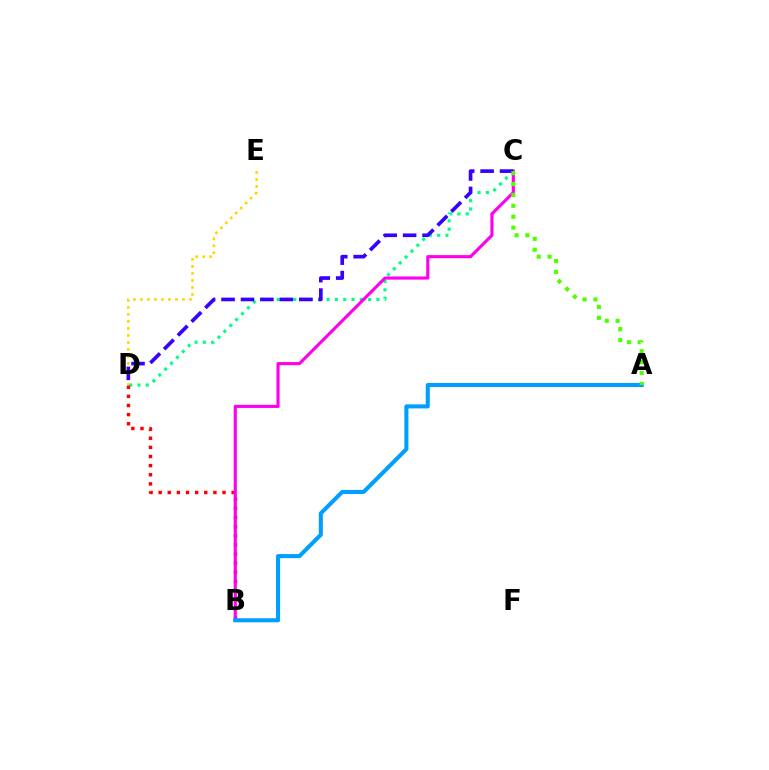{('C', 'D'): [{'color': '#00ff86', 'line_style': 'dotted', 'thickness': 2.26}, {'color': '#3700ff', 'line_style': 'dashed', 'thickness': 2.64}], ('D', 'E'): [{'color': '#ffd500', 'line_style': 'dotted', 'thickness': 1.9}], ('B', 'D'): [{'color': '#ff0000', 'line_style': 'dotted', 'thickness': 2.48}], ('B', 'C'): [{'color': '#ff00ed', 'line_style': 'solid', 'thickness': 2.25}], ('A', 'B'): [{'color': '#009eff', 'line_style': 'solid', 'thickness': 2.92}], ('A', 'C'): [{'color': '#4fff00', 'line_style': 'dotted', 'thickness': 2.96}]}